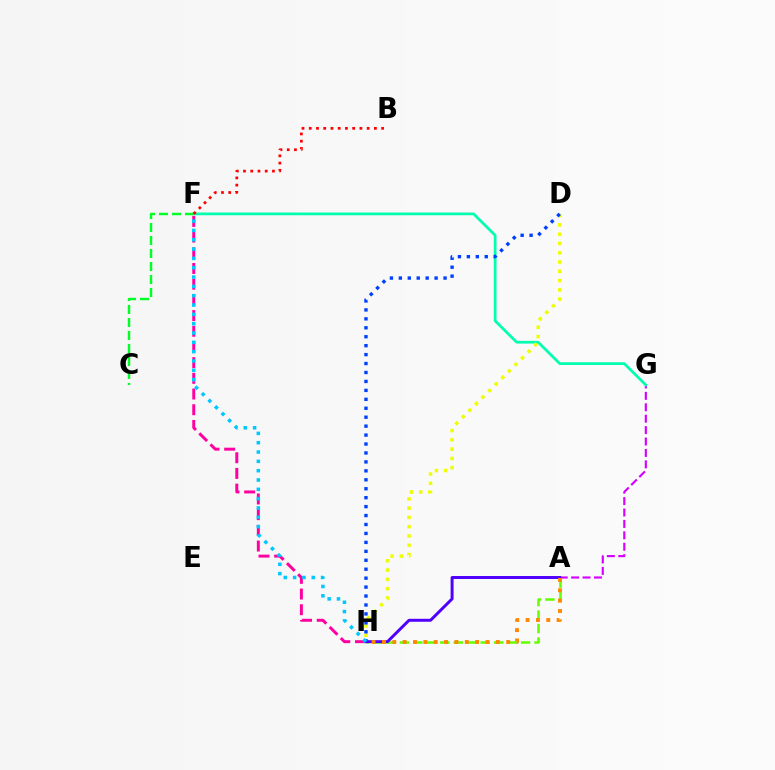{('A', 'G'): [{'color': '#d600ff', 'line_style': 'dashed', 'thickness': 1.55}], ('F', 'G'): [{'color': '#00ffaf', 'line_style': 'solid', 'thickness': 1.97}], ('A', 'H'): [{'color': '#66ff00', 'line_style': 'dashed', 'thickness': 1.83}, {'color': '#4f00ff', 'line_style': 'solid', 'thickness': 2.13}, {'color': '#ff8800', 'line_style': 'dotted', 'thickness': 2.81}], ('F', 'H'): [{'color': '#ff00a0', 'line_style': 'dashed', 'thickness': 2.13}, {'color': '#00c7ff', 'line_style': 'dotted', 'thickness': 2.53}], ('C', 'F'): [{'color': '#00ff27', 'line_style': 'dashed', 'thickness': 1.77}], ('D', 'H'): [{'color': '#eeff00', 'line_style': 'dotted', 'thickness': 2.52}, {'color': '#003fff', 'line_style': 'dotted', 'thickness': 2.43}], ('B', 'F'): [{'color': '#ff0000', 'line_style': 'dotted', 'thickness': 1.97}]}